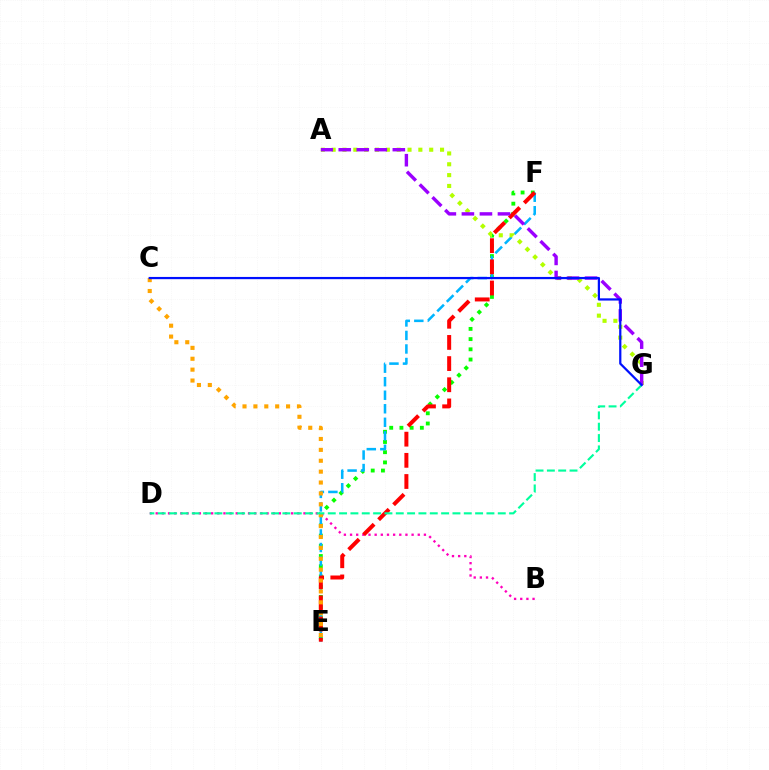{('E', 'F'): [{'color': '#08ff00', 'line_style': 'dotted', 'thickness': 2.77}, {'color': '#00b5ff', 'line_style': 'dashed', 'thickness': 1.84}, {'color': '#ff0000', 'line_style': 'dashed', 'thickness': 2.88}], ('A', 'G'): [{'color': '#b3ff00', 'line_style': 'dotted', 'thickness': 2.94}, {'color': '#9b00ff', 'line_style': 'dashed', 'thickness': 2.45}], ('B', 'D'): [{'color': '#ff00bd', 'line_style': 'dotted', 'thickness': 1.67}], ('C', 'E'): [{'color': '#ffa500', 'line_style': 'dotted', 'thickness': 2.96}], ('D', 'G'): [{'color': '#00ff9d', 'line_style': 'dashed', 'thickness': 1.54}], ('C', 'G'): [{'color': '#0010ff', 'line_style': 'solid', 'thickness': 1.6}]}